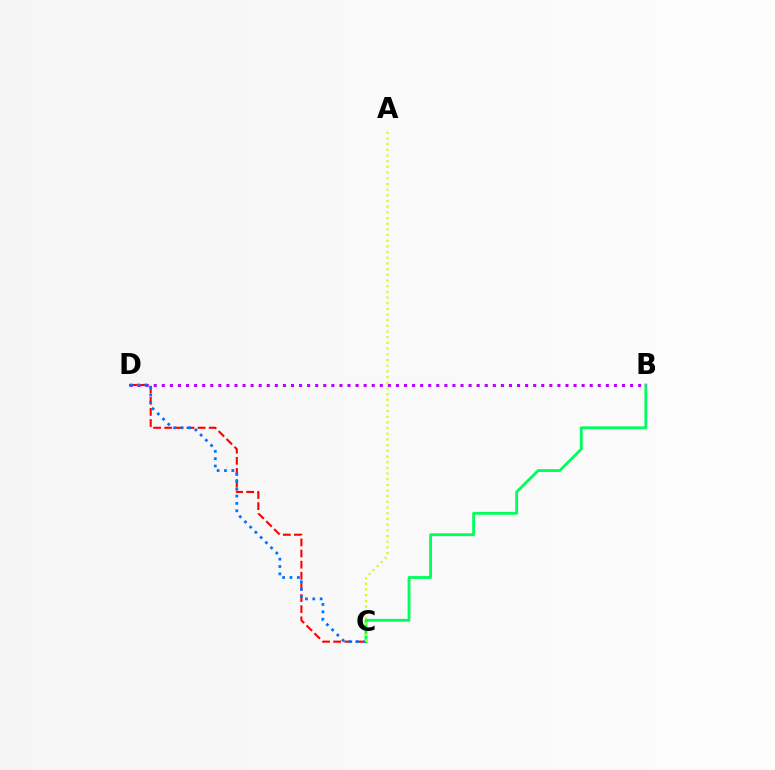{('B', 'C'): [{'color': '#00ff5c', 'line_style': 'solid', 'thickness': 2.04}], ('B', 'D'): [{'color': '#b900ff', 'line_style': 'dotted', 'thickness': 2.19}], ('C', 'D'): [{'color': '#ff0000', 'line_style': 'dashed', 'thickness': 1.51}, {'color': '#0074ff', 'line_style': 'dotted', 'thickness': 2.0}], ('A', 'C'): [{'color': '#d1ff00', 'line_style': 'dotted', 'thickness': 1.54}]}